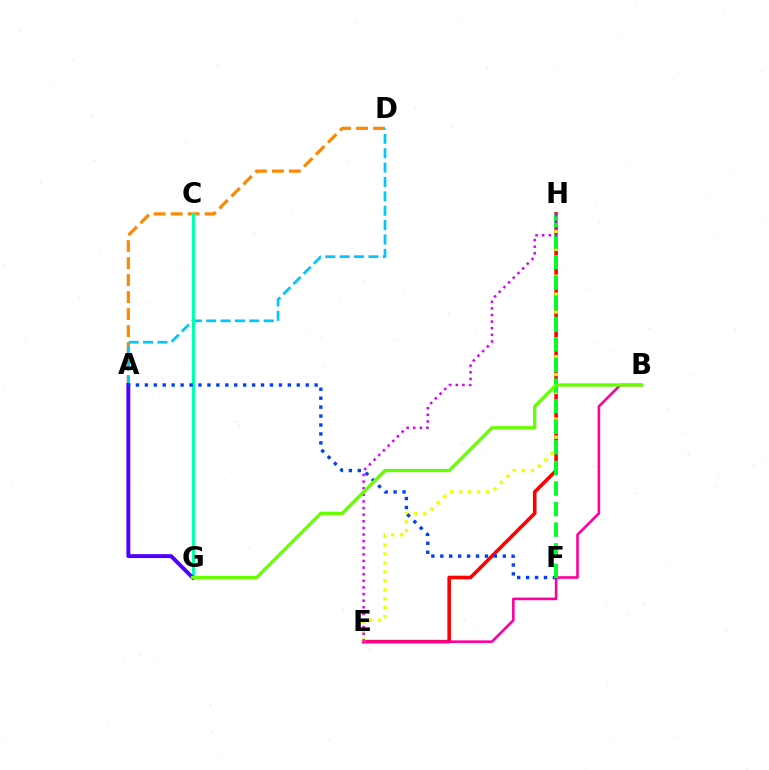{('A', 'D'): [{'color': '#ff8800', 'line_style': 'dashed', 'thickness': 2.31}, {'color': '#00c7ff', 'line_style': 'dashed', 'thickness': 1.95}], ('C', 'G'): [{'color': '#00ffaf', 'line_style': 'solid', 'thickness': 2.15}], ('A', 'G'): [{'color': '#4f00ff', 'line_style': 'solid', 'thickness': 2.82}], ('E', 'H'): [{'color': '#ff0000', 'line_style': 'solid', 'thickness': 2.58}, {'color': '#eeff00', 'line_style': 'dotted', 'thickness': 2.43}, {'color': '#d600ff', 'line_style': 'dotted', 'thickness': 1.8}], ('B', 'E'): [{'color': '#ff00a0', 'line_style': 'solid', 'thickness': 1.88}], ('A', 'F'): [{'color': '#003fff', 'line_style': 'dotted', 'thickness': 2.43}], ('F', 'H'): [{'color': '#00ff27', 'line_style': 'dashed', 'thickness': 2.8}], ('B', 'G'): [{'color': '#66ff00', 'line_style': 'solid', 'thickness': 2.36}]}